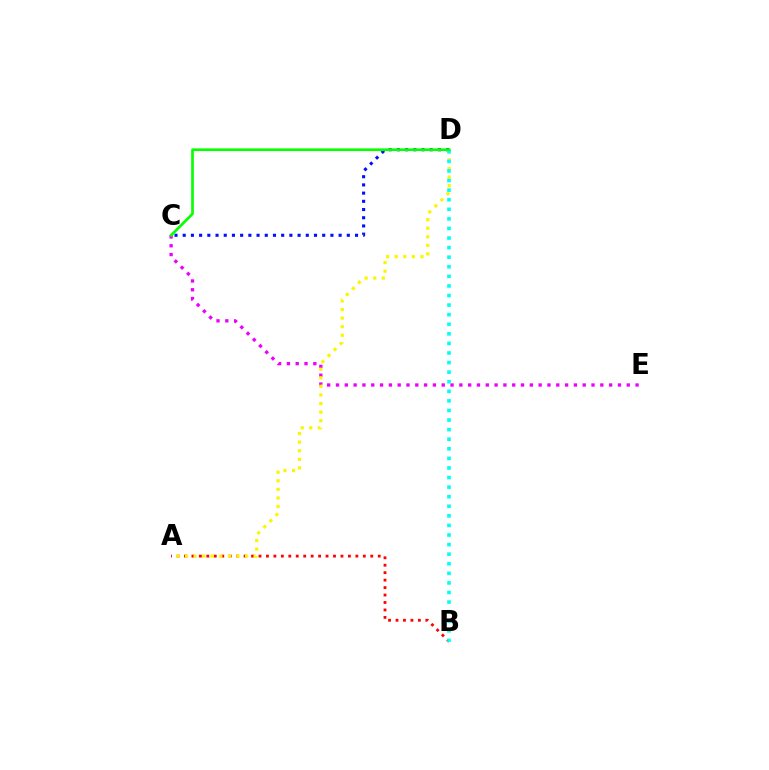{('C', 'E'): [{'color': '#ee00ff', 'line_style': 'dotted', 'thickness': 2.39}], ('A', 'B'): [{'color': '#ff0000', 'line_style': 'dotted', 'thickness': 2.02}], ('A', 'D'): [{'color': '#fcf500', 'line_style': 'dotted', 'thickness': 2.33}], ('C', 'D'): [{'color': '#0010ff', 'line_style': 'dotted', 'thickness': 2.23}, {'color': '#08ff00', 'line_style': 'solid', 'thickness': 1.93}], ('B', 'D'): [{'color': '#00fff6', 'line_style': 'dotted', 'thickness': 2.6}]}